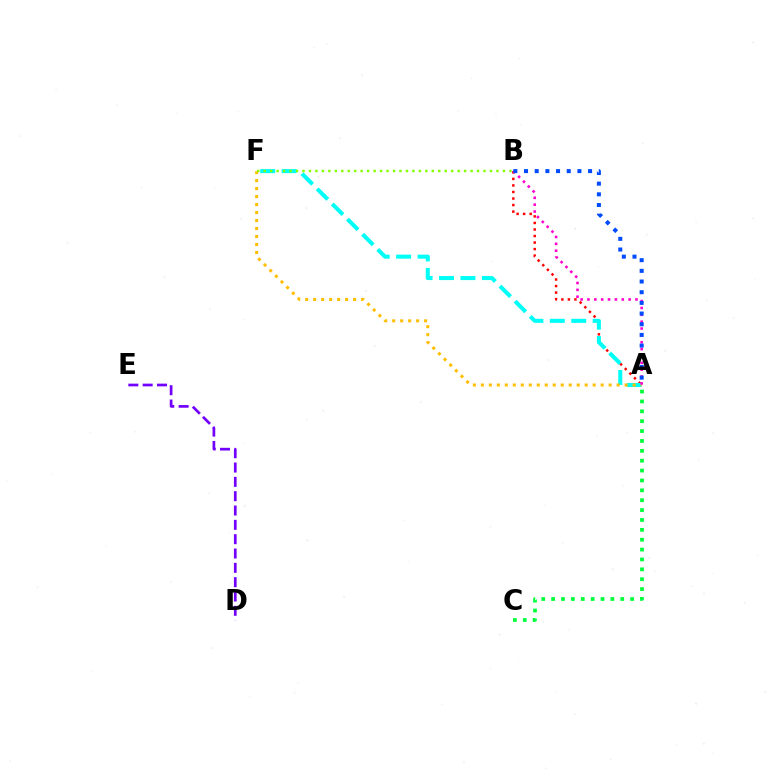{('A', 'B'): [{'color': '#ff0000', 'line_style': 'dotted', 'thickness': 1.78}, {'color': '#ff00cf', 'line_style': 'dotted', 'thickness': 1.86}, {'color': '#004bff', 'line_style': 'dotted', 'thickness': 2.9}], ('A', 'C'): [{'color': '#00ff39', 'line_style': 'dotted', 'thickness': 2.68}], ('A', 'F'): [{'color': '#00fff6', 'line_style': 'dashed', 'thickness': 2.91}, {'color': '#ffbd00', 'line_style': 'dotted', 'thickness': 2.17}], ('B', 'F'): [{'color': '#84ff00', 'line_style': 'dotted', 'thickness': 1.76}], ('D', 'E'): [{'color': '#7200ff', 'line_style': 'dashed', 'thickness': 1.95}]}